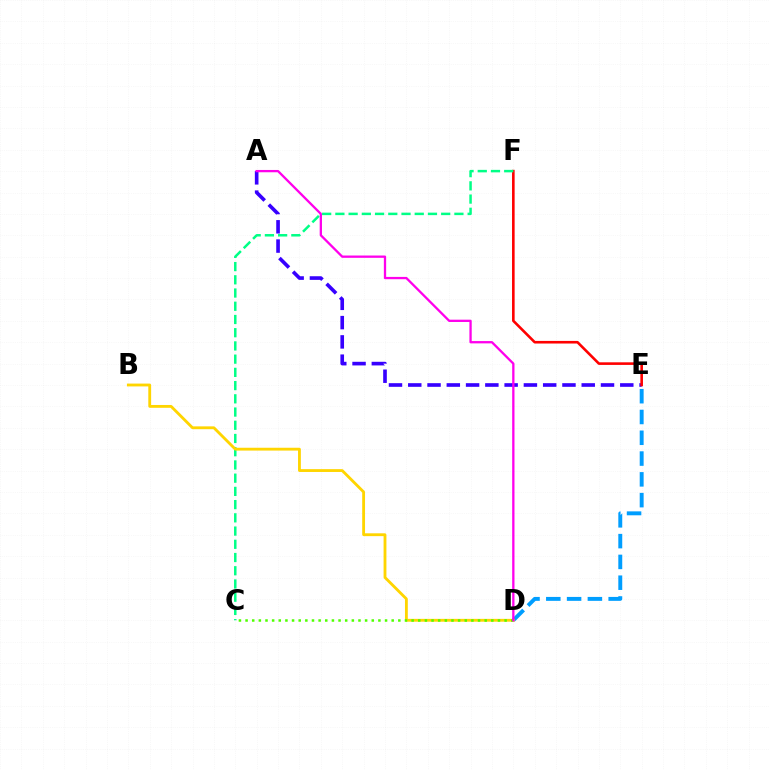{('A', 'E'): [{'color': '#3700ff', 'line_style': 'dashed', 'thickness': 2.62}], ('E', 'F'): [{'color': '#ff0000', 'line_style': 'solid', 'thickness': 1.88}], ('D', 'E'): [{'color': '#009eff', 'line_style': 'dashed', 'thickness': 2.82}], ('C', 'F'): [{'color': '#00ff86', 'line_style': 'dashed', 'thickness': 1.8}], ('B', 'D'): [{'color': '#ffd500', 'line_style': 'solid', 'thickness': 2.04}], ('C', 'D'): [{'color': '#4fff00', 'line_style': 'dotted', 'thickness': 1.8}], ('A', 'D'): [{'color': '#ff00ed', 'line_style': 'solid', 'thickness': 1.66}]}